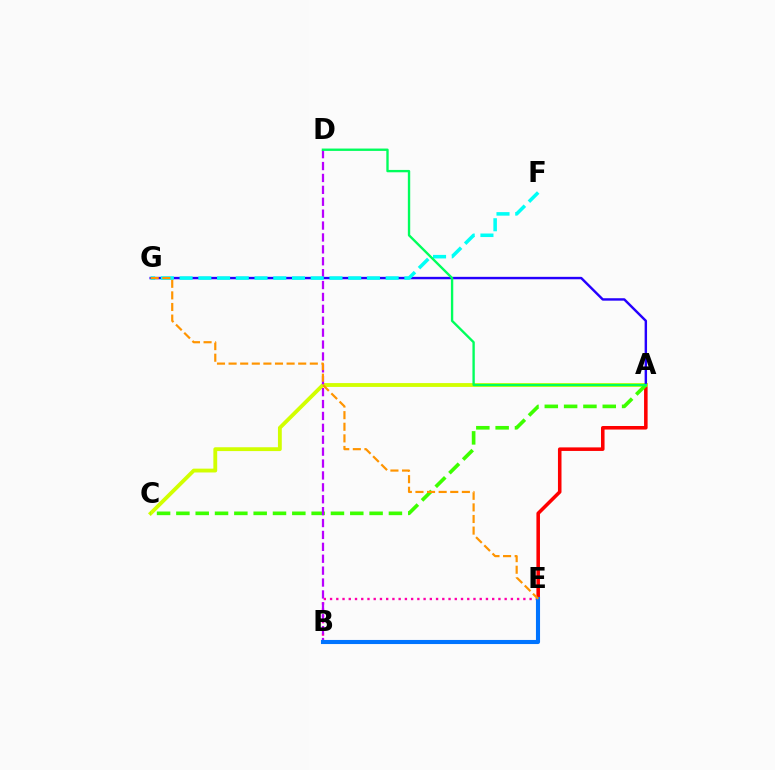{('A', 'E'): [{'color': '#ff0000', 'line_style': 'solid', 'thickness': 2.56}], ('B', 'E'): [{'color': '#ff00ac', 'line_style': 'dotted', 'thickness': 1.69}, {'color': '#0074ff', 'line_style': 'solid', 'thickness': 2.95}], ('A', 'C'): [{'color': '#d1ff00', 'line_style': 'solid', 'thickness': 2.76}, {'color': '#3dff00', 'line_style': 'dashed', 'thickness': 2.62}], ('A', 'G'): [{'color': '#2500ff', 'line_style': 'solid', 'thickness': 1.75}], ('B', 'D'): [{'color': '#b900ff', 'line_style': 'dashed', 'thickness': 1.62}], ('F', 'G'): [{'color': '#00fff6', 'line_style': 'dashed', 'thickness': 2.54}], ('E', 'G'): [{'color': '#ff9400', 'line_style': 'dashed', 'thickness': 1.58}], ('A', 'D'): [{'color': '#00ff5c', 'line_style': 'solid', 'thickness': 1.7}]}